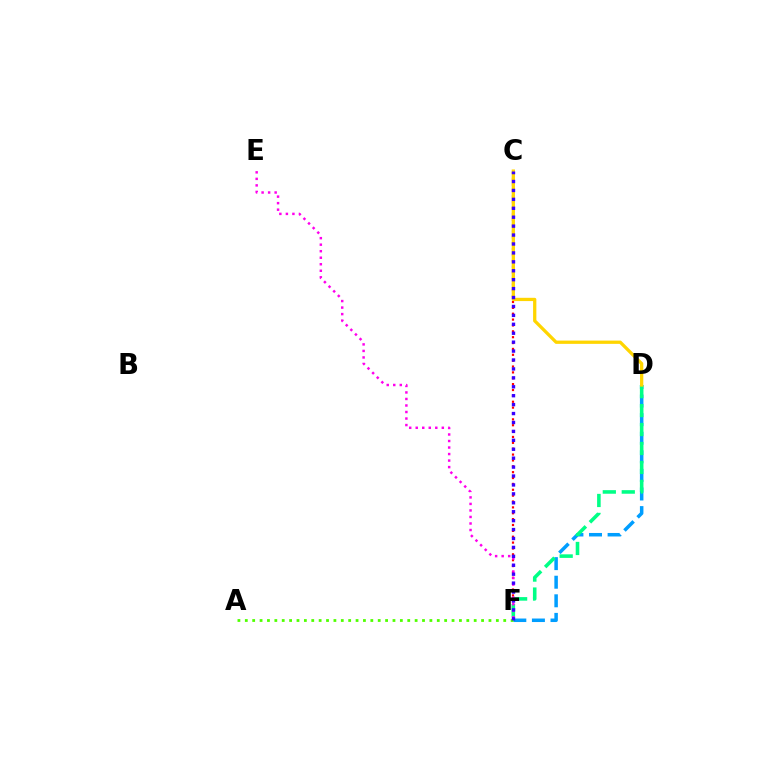{('C', 'F'): [{'color': '#ff0000', 'line_style': 'dotted', 'thickness': 1.59}, {'color': '#3700ff', 'line_style': 'dotted', 'thickness': 2.42}], ('D', 'F'): [{'color': '#009eff', 'line_style': 'dashed', 'thickness': 2.53}, {'color': '#00ff86', 'line_style': 'dashed', 'thickness': 2.57}], ('A', 'F'): [{'color': '#4fff00', 'line_style': 'dotted', 'thickness': 2.01}], ('E', 'F'): [{'color': '#ff00ed', 'line_style': 'dotted', 'thickness': 1.77}], ('C', 'D'): [{'color': '#ffd500', 'line_style': 'solid', 'thickness': 2.36}]}